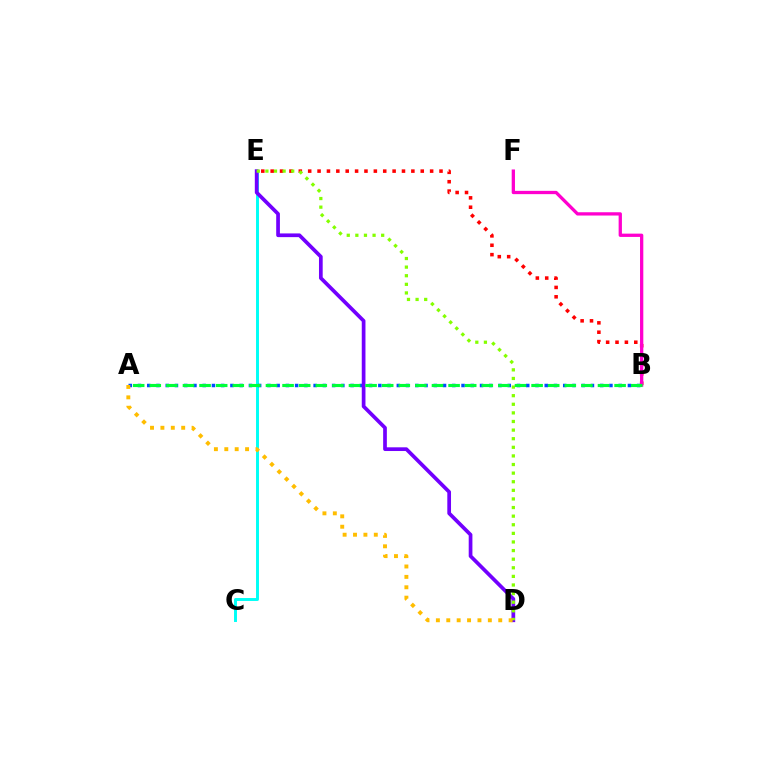{('C', 'E'): [{'color': '#00fff6', 'line_style': 'solid', 'thickness': 2.12}], ('B', 'E'): [{'color': '#ff0000', 'line_style': 'dotted', 'thickness': 2.55}], ('A', 'B'): [{'color': '#004bff', 'line_style': 'dotted', 'thickness': 2.51}, {'color': '#00ff39', 'line_style': 'dashed', 'thickness': 2.26}], ('B', 'F'): [{'color': '#ff00cf', 'line_style': 'solid', 'thickness': 2.37}], ('D', 'E'): [{'color': '#7200ff', 'line_style': 'solid', 'thickness': 2.67}, {'color': '#84ff00', 'line_style': 'dotted', 'thickness': 2.34}], ('A', 'D'): [{'color': '#ffbd00', 'line_style': 'dotted', 'thickness': 2.82}]}